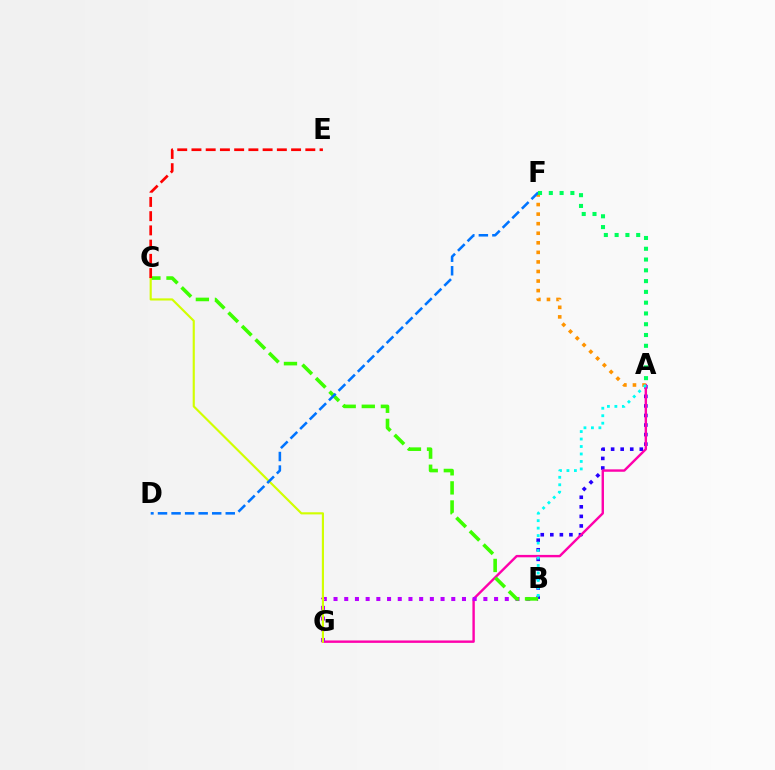{('A', 'B'): [{'color': '#2500ff', 'line_style': 'dotted', 'thickness': 2.6}, {'color': '#00fff6', 'line_style': 'dotted', 'thickness': 2.03}], ('A', 'G'): [{'color': '#ff00ac', 'line_style': 'solid', 'thickness': 1.73}], ('B', 'G'): [{'color': '#b900ff', 'line_style': 'dotted', 'thickness': 2.91}], ('B', 'C'): [{'color': '#3dff00', 'line_style': 'dashed', 'thickness': 2.59}], ('A', 'F'): [{'color': '#ff9400', 'line_style': 'dotted', 'thickness': 2.6}, {'color': '#00ff5c', 'line_style': 'dotted', 'thickness': 2.93}], ('C', 'G'): [{'color': '#d1ff00', 'line_style': 'solid', 'thickness': 1.54}], ('D', 'F'): [{'color': '#0074ff', 'line_style': 'dashed', 'thickness': 1.84}], ('C', 'E'): [{'color': '#ff0000', 'line_style': 'dashed', 'thickness': 1.93}]}